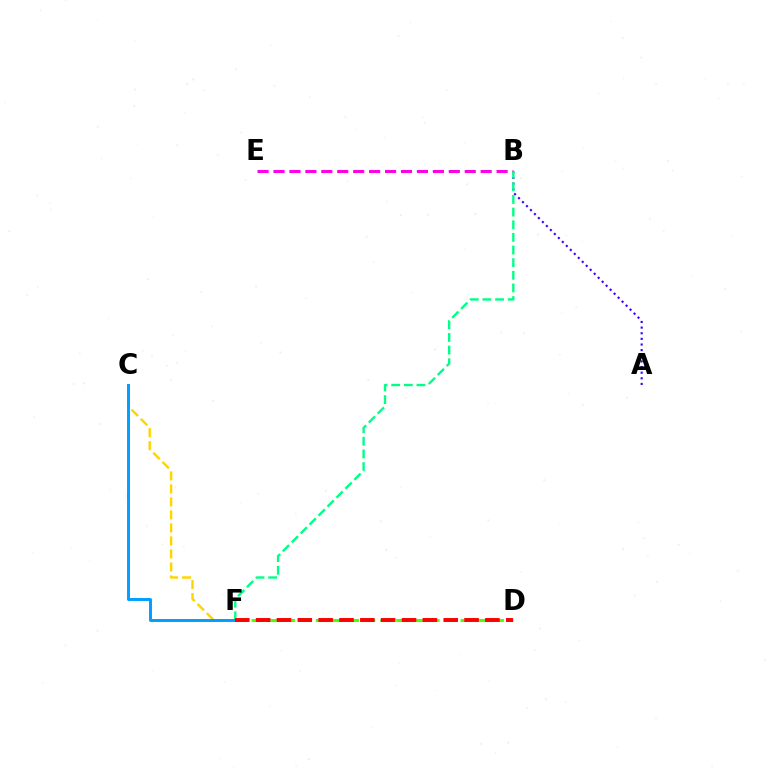{('A', 'B'): [{'color': '#3700ff', 'line_style': 'dotted', 'thickness': 1.53}], ('B', 'E'): [{'color': '#ff00ed', 'line_style': 'dashed', 'thickness': 2.17}], ('B', 'F'): [{'color': '#00ff86', 'line_style': 'dashed', 'thickness': 1.72}], ('C', 'F'): [{'color': '#ffd500', 'line_style': 'dashed', 'thickness': 1.77}, {'color': '#009eff', 'line_style': 'solid', 'thickness': 2.12}], ('D', 'F'): [{'color': '#4fff00', 'line_style': 'dashed', 'thickness': 2.18}, {'color': '#ff0000', 'line_style': 'dashed', 'thickness': 2.83}]}